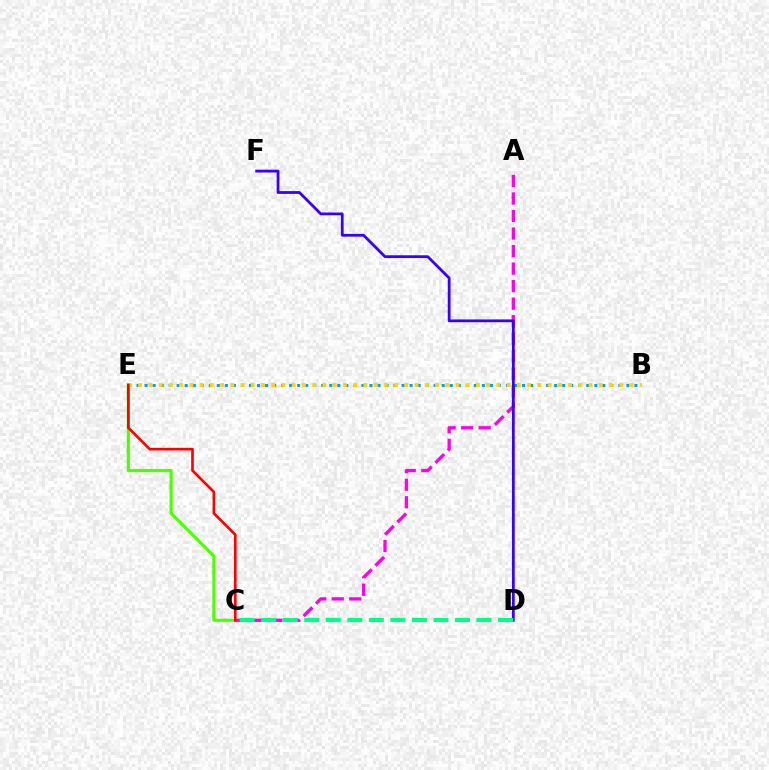{('C', 'E'): [{'color': '#4fff00', 'line_style': 'solid', 'thickness': 2.26}, {'color': '#ff0000', 'line_style': 'solid', 'thickness': 1.91}], ('A', 'C'): [{'color': '#ff00ed', 'line_style': 'dashed', 'thickness': 2.38}], ('B', 'E'): [{'color': '#009eff', 'line_style': 'dotted', 'thickness': 2.18}, {'color': '#ffd500', 'line_style': 'dotted', 'thickness': 2.78}], ('D', 'F'): [{'color': '#3700ff', 'line_style': 'solid', 'thickness': 2.01}], ('C', 'D'): [{'color': '#00ff86', 'line_style': 'dashed', 'thickness': 2.92}]}